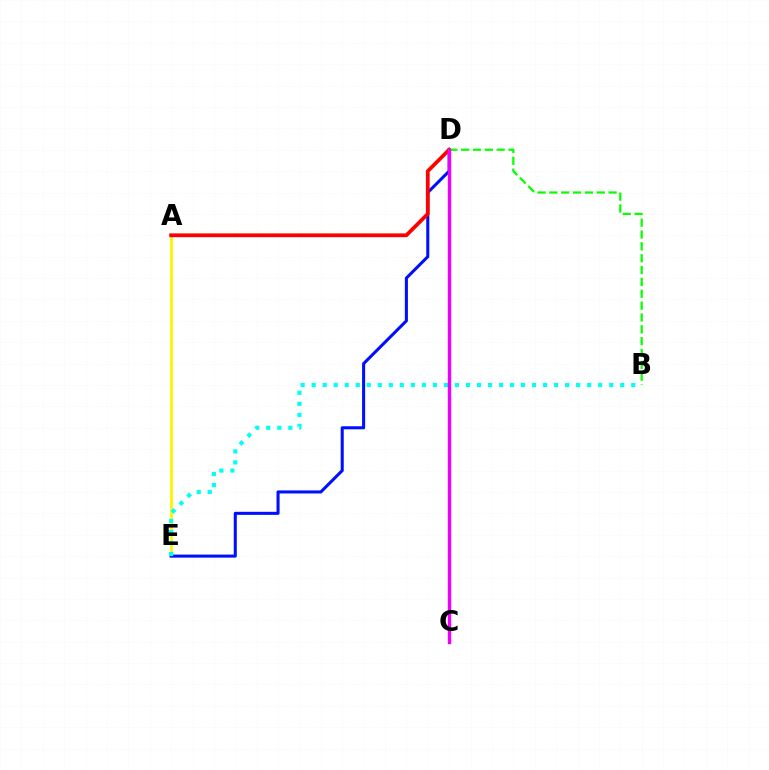{('A', 'E'): [{'color': '#fcf500', 'line_style': 'solid', 'thickness': 1.99}], ('D', 'E'): [{'color': '#0010ff', 'line_style': 'solid', 'thickness': 2.2}], ('A', 'D'): [{'color': '#ff0000', 'line_style': 'solid', 'thickness': 2.71}], ('B', 'D'): [{'color': '#08ff00', 'line_style': 'dashed', 'thickness': 1.61}], ('B', 'E'): [{'color': '#00fff6', 'line_style': 'dotted', 'thickness': 2.99}], ('C', 'D'): [{'color': '#ee00ff', 'line_style': 'solid', 'thickness': 2.46}]}